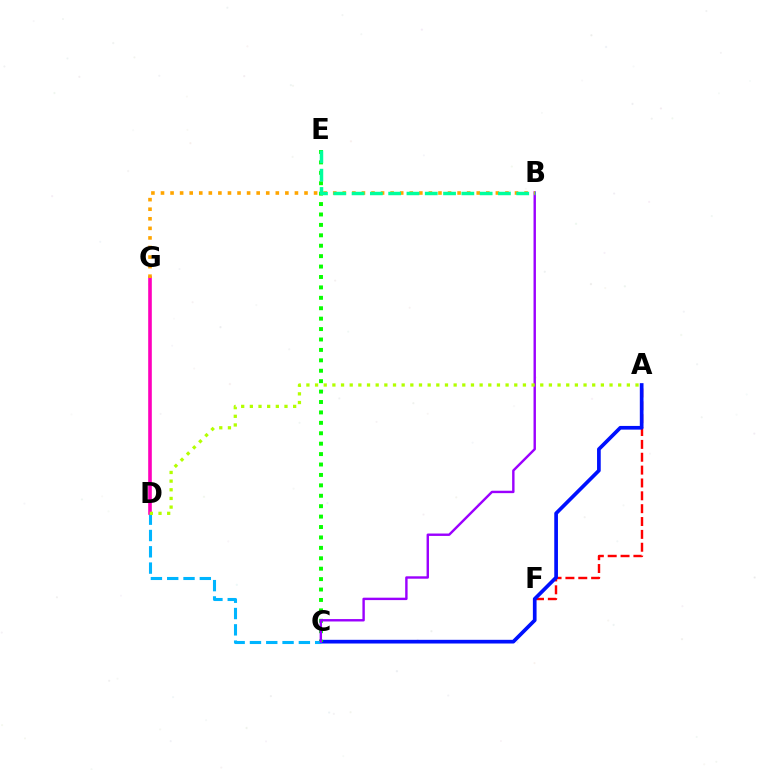{('A', 'F'): [{'color': '#ff0000', 'line_style': 'dashed', 'thickness': 1.75}], ('A', 'C'): [{'color': '#0010ff', 'line_style': 'solid', 'thickness': 2.66}], ('C', 'E'): [{'color': '#08ff00', 'line_style': 'dotted', 'thickness': 2.83}], ('C', 'D'): [{'color': '#00b5ff', 'line_style': 'dashed', 'thickness': 2.22}], ('D', 'G'): [{'color': '#ff00bd', 'line_style': 'solid', 'thickness': 2.6}], ('B', 'C'): [{'color': '#9b00ff', 'line_style': 'solid', 'thickness': 1.73}], ('A', 'D'): [{'color': '#b3ff00', 'line_style': 'dotted', 'thickness': 2.35}], ('B', 'G'): [{'color': '#ffa500', 'line_style': 'dotted', 'thickness': 2.6}], ('B', 'E'): [{'color': '#00ff9d', 'line_style': 'dashed', 'thickness': 2.49}]}